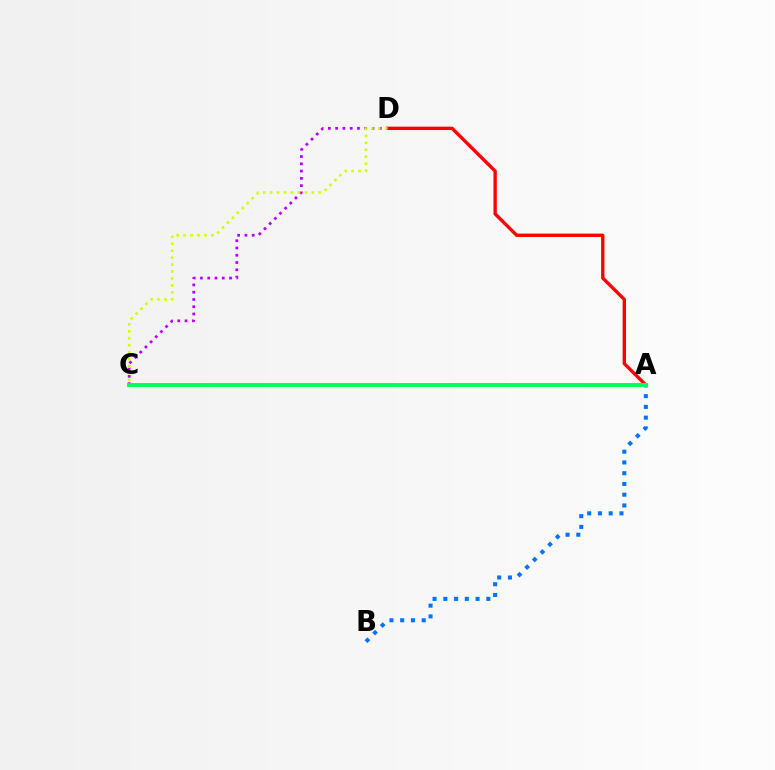{('C', 'D'): [{'color': '#b900ff', 'line_style': 'dotted', 'thickness': 1.98}, {'color': '#d1ff00', 'line_style': 'dotted', 'thickness': 1.89}], ('A', 'D'): [{'color': '#ff0000', 'line_style': 'solid', 'thickness': 2.42}], ('A', 'B'): [{'color': '#0074ff', 'line_style': 'dotted', 'thickness': 2.92}], ('A', 'C'): [{'color': '#00ff5c', 'line_style': 'solid', 'thickness': 2.82}]}